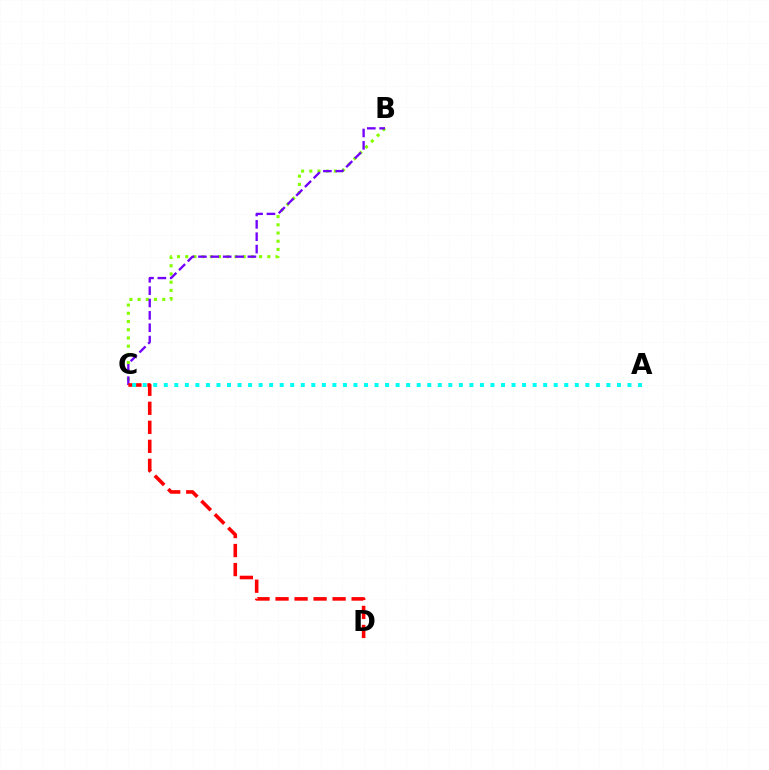{('B', 'C'): [{'color': '#84ff00', 'line_style': 'dotted', 'thickness': 2.23}, {'color': '#7200ff', 'line_style': 'dashed', 'thickness': 1.68}], ('C', 'D'): [{'color': '#ff0000', 'line_style': 'dashed', 'thickness': 2.58}], ('A', 'C'): [{'color': '#00fff6', 'line_style': 'dotted', 'thickness': 2.86}]}